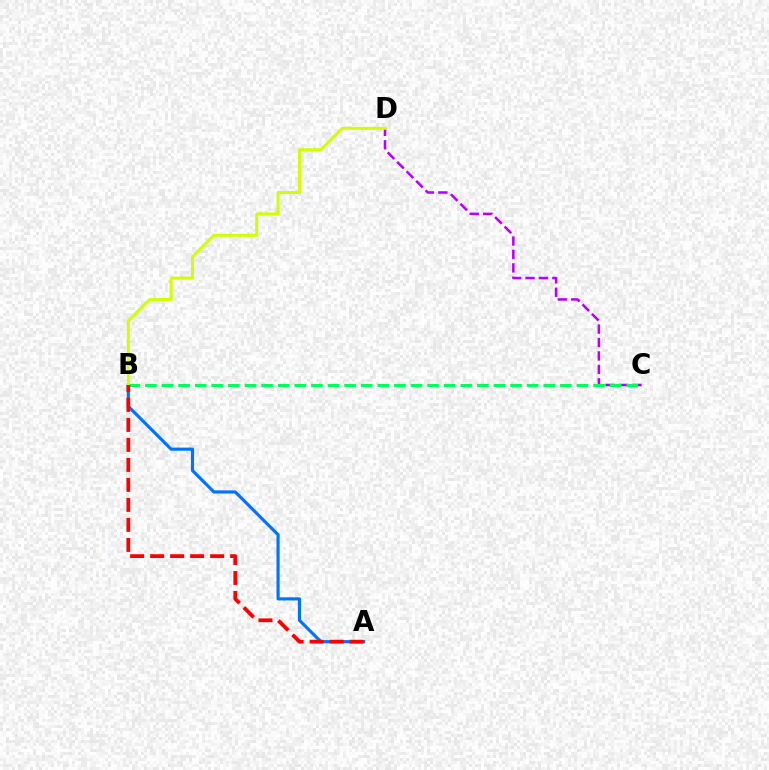{('A', 'B'): [{'color': '#0074ff', 'line_style': 'solid', 'thickness': 2.27}, {'color': '#ff0000', 'line_style': 'dashed', 'thickness': 2.72}], ('C', 'D'): [{'color': '#b900ff', 'line_style': 'dashed', 'thickness': 1.82}], ('B', 'C'): [{'color': '#00ff5c', 'line_style': 'dashed', 'thickness': 2.25}], ('B', 'D'): [{'color': '#d1ff00', 'line_style': 'solid', 'thickness': 2.15}]}